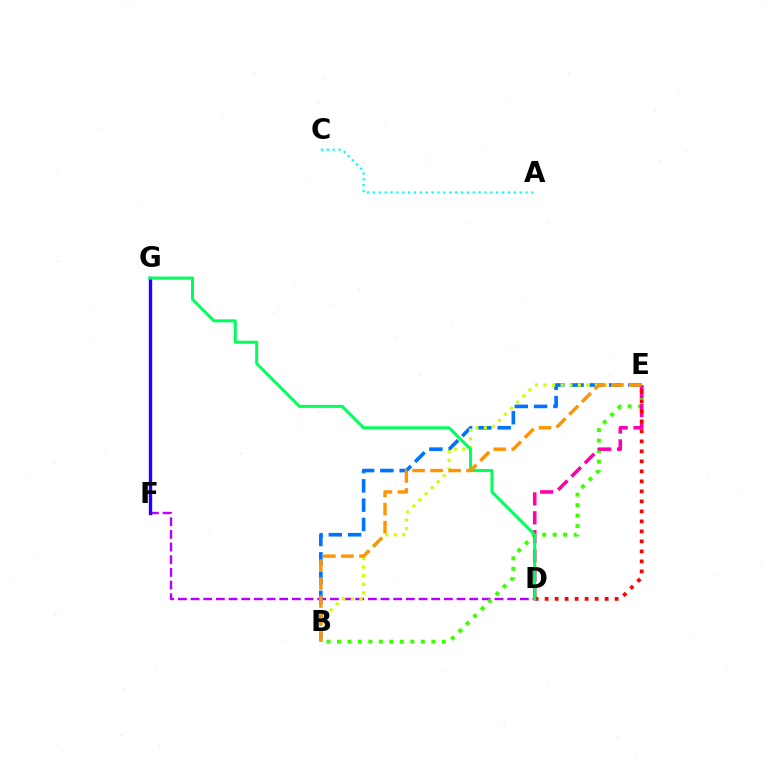{('D', 'F'): [{'color': '#b900ff', 'line_style': 'dashed', 'thickness': 1.72}], ('B', 'E'): [{'color': '#0074ff', 'line_style': 'dashed', 'thickness': 2.62}, {'color': '#d1ff00', 'line_style': 'dotted', 'thickness': 2.34}, {'color': '#3dff00', 'line_style': 'dotted', 'thickness': 2.85}, {'color': '#ff9400', 'line_style': 'dashed', 'thickness': 2.45}], ('F', 'G'): [{'color': '#2500ff', 'line_style': 'solid', 'thickness': 2.42}], ('A', 'C'): [{'color': '#00fff6', 'line_style': 'dotted', 'thickness': 1.6}], ('D', 'E'): [{'color': '#ff00ac', 'line_style': 'dashed', 'thickness': 2.57}, {'color': '#ff0000', 'line_style': 'dotted', 'thickness': 2.72}], ('D', 'G'): [{'color': '#00ff5c', 'line_style': 'solid', 'thickness': 2.16}]}